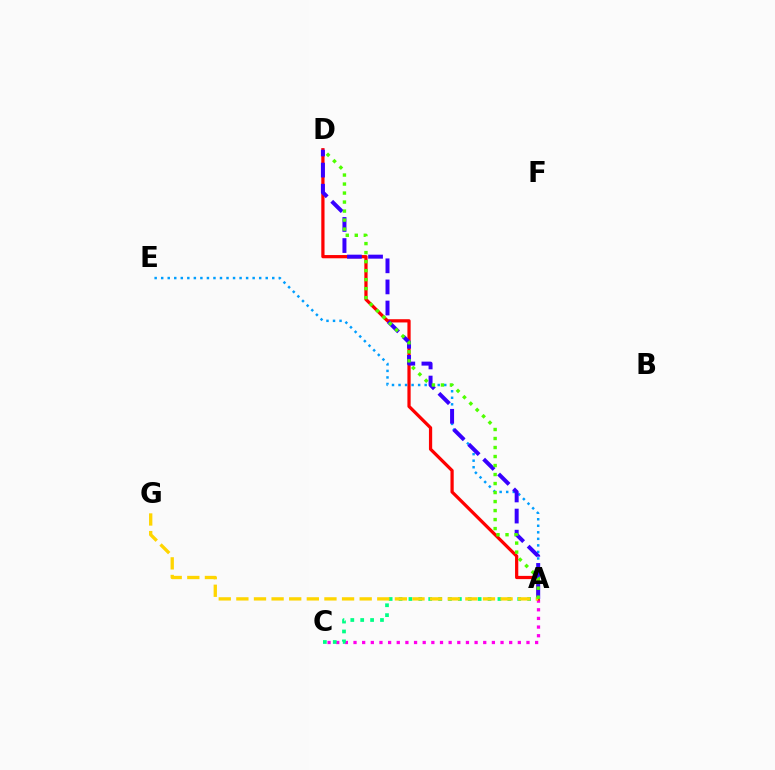{('A', 'C'): [{'color': '#ff00ed', 'line_style': 'dotted', 'thickness': 2.35}, {'color': '#00ff86', 'line_style': 'dotted', 'thickness': 2.69}], ('A', 'D'): [{'color': '#ff0000', 'line_style': 'solid', 'thickness': 2.33}, {'color': '#3700ff', 'line_style': 'dashed', 'thickness': 2.87}, {'color': '#4fff00', 'line_style': 'dotted', 'thickness': 2.45}], ('A', 'E'): [{'color': '#009eff', 'line_style': 'dotted', 'thickness': 1.78}], ('A', 'G'): [{'color': '#ffd500', 'line_style': 'dashed', 'thickness': 2.39}]}